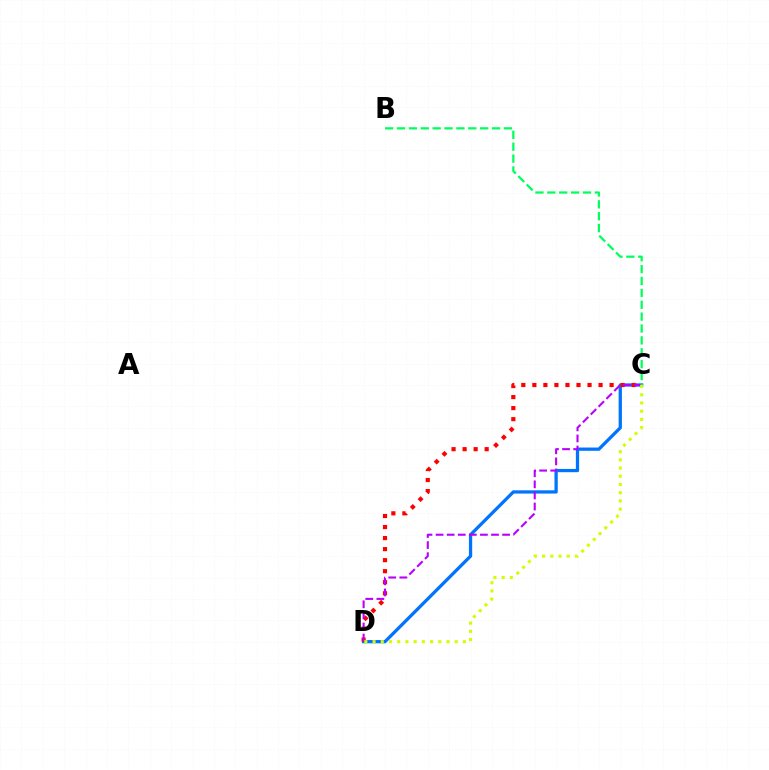{('C', 'D'): [{'color': '#0074ff', 'line_style': 'solid', 'thickness': 2.35}, {'color': '#ff0000', 'line_style': 'dotted', 'thickness': 3.0}, {'color': '#b900ff', 'line_style': 'dashed', 'thickness': 1.51}, {'color': '#d1ff00', 'line_style': 'dotted', 'thickness': 2.23}], ('B', 'C'): [{'color': '#00ff5c', 'line_style': 'dashed', 'thickness': 1.61}]}